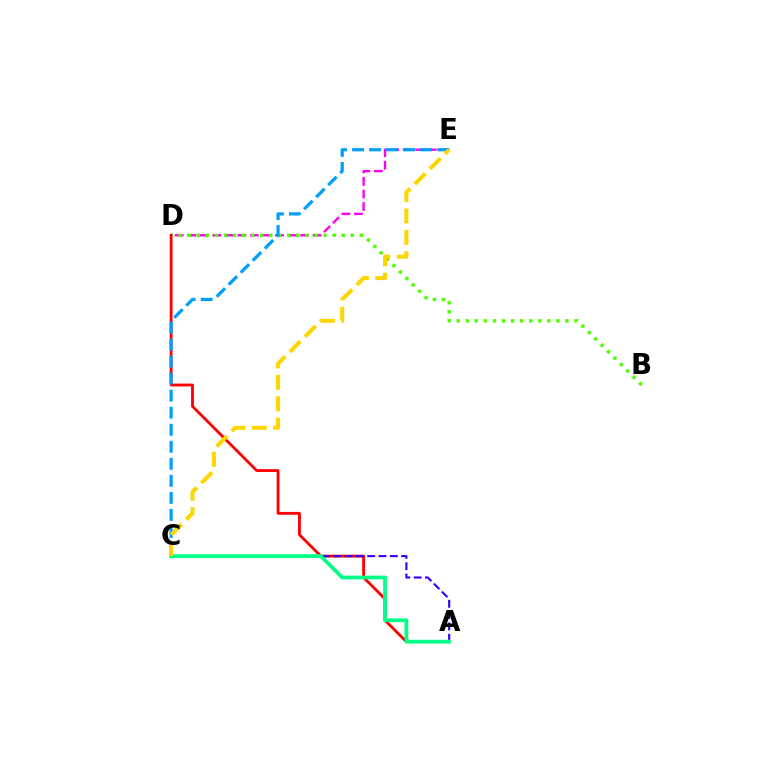{('D', 'E'): [{'color': '#ff00ed', 'line_style': 'dashed', 'thickness': 1.7}], ('B', 'D'): [{'color': '#4fff00', 'line_style': 'dotted', 'thickness': 2.46}], ('A', 'D'): [{'color': '#ff0000', 'line_style': 'solid', 'thickness': 2.04}], ('A', 'C'): [{'color': '#3700ff', 'line_style': 'dashed', 'thickness': 1.54}, {'color': '#00ff86', 'line_style': 'solid', 'thickness': 2.7}], ('C', 'E'): [{'color': '#009eff', 'line_style': 'dashed', 'thickness': 2.31}, {'color': '#ffd500', 'line_style': 'dashed', 'thickness': 2.91}]}